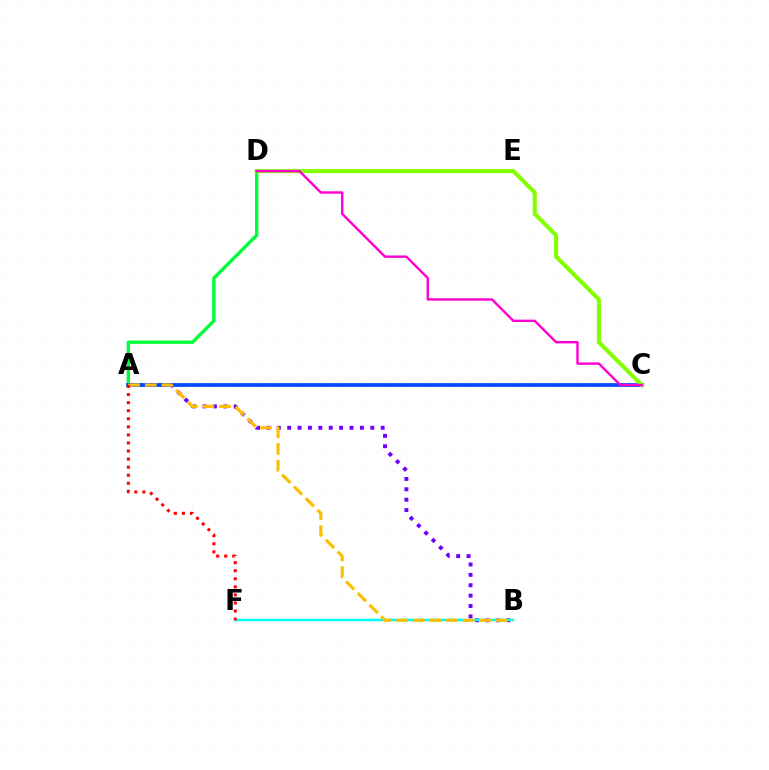{('A', 'D'): [{'color': '#00ff39', 'line_style': 'solid', 'thickness': 2.42}], ('A', 'B'): [{'color': '#7200ff', 'line_style': 'dotted', 'thickness': 2.82}, {'color': '#ffbd00', 'line_style': 'dashed', 'thickness': 2.26}], ('A', 'C'): [{'color': '#004bff', 'line_style': 'solid', 'thickness': 2.7}], ('B', 'F'): [{'color': '#00fff6', 'line_style': 'solid', 'thickness': 1.8}], ('A', 'F'): [{'color': '#ff0000', 'line_style': 'dotted', 'thickness': 2.19}], ('C', 'D'): [{'color': '#84ff00', 'line_style': 'solid', 'thickness': 2.94}, {'color': '#ff00cf', 'line_style': 'solid', 'thickness': 1.72}]}